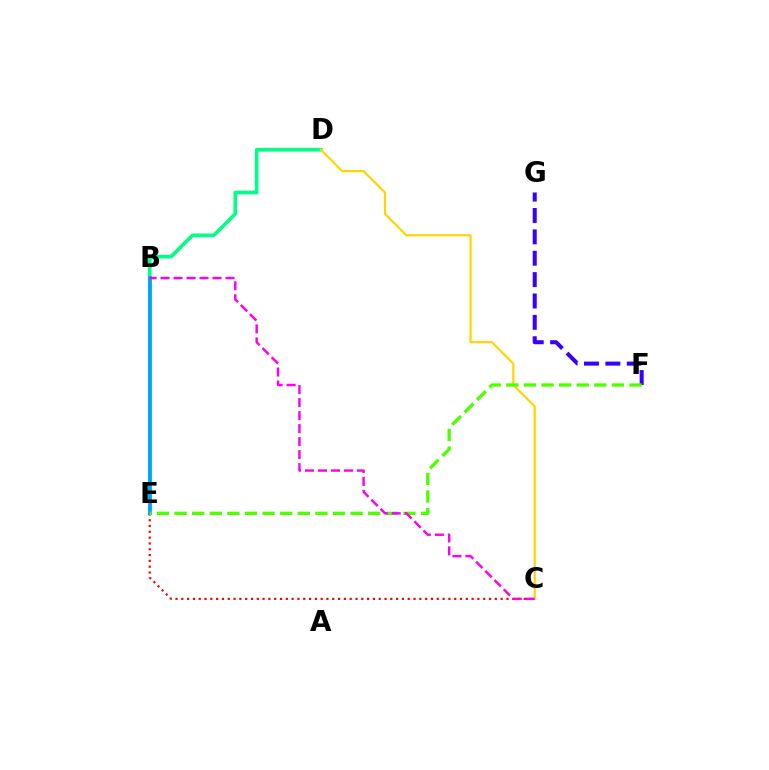{('D', 'E'): [{'color': '#00ff86', 'line_style': 'solid', 'thickness': 2.61}], ('C', 'E'): [{'color': '#ff0000', 'line_style': 'dotted', 'thickness': 1.58}], ('C', 'D'): [{'color': '#ffd500', 'line_style': 'solid', 'thickness': 1.59}], ('F', 'G'): [{'color': '#3700ff', 'line_style': 'dashed', 'thickness': 2.9}], ('B', 'E'): [{'color': '#009eff', 'line_style': 'solid', 'thickness': 2.57}], ('E', 'F'): [{'color': '#4fff00', 'line_style': 'dashed', 'thickness': 2.39}], ('B', 'C'): [{'color': '#ff00ed', 'line_style': 'dashed', 'thickness': 1.77}]}